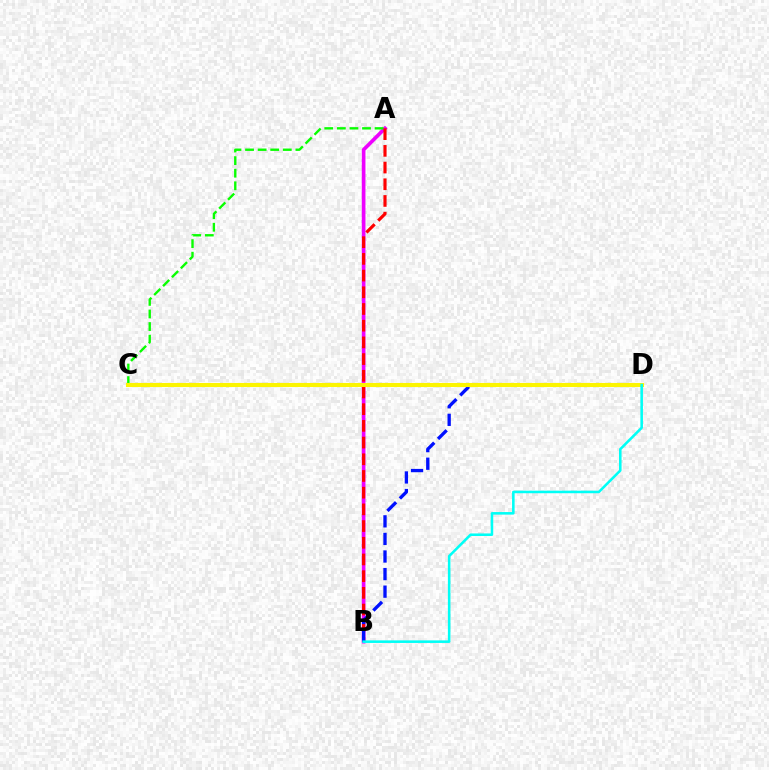{('A', 'B'): [{'color': '#ee00ff', 'line_style': 'solid', 'thickness': 2.63}, {'color': '#ff0000', 'line_style': 'dashed', 'thickness': 2.27}], ('A', 'C'): [{'color': '#08ff00', 'line_style': 'dashed', 'thickness': 1.71}], ('B', 'D'): [{'color': '#0010ff', 'line_style': 'dashed', 'thickness': 2.39}, {'color': '#00fff6', 'line_style': 'solid', 'thickness': 1.85}], ('C', 'D'): [{'color': '#fcf500', 'line_style': 'solid', 'thickness': 2.95}]}